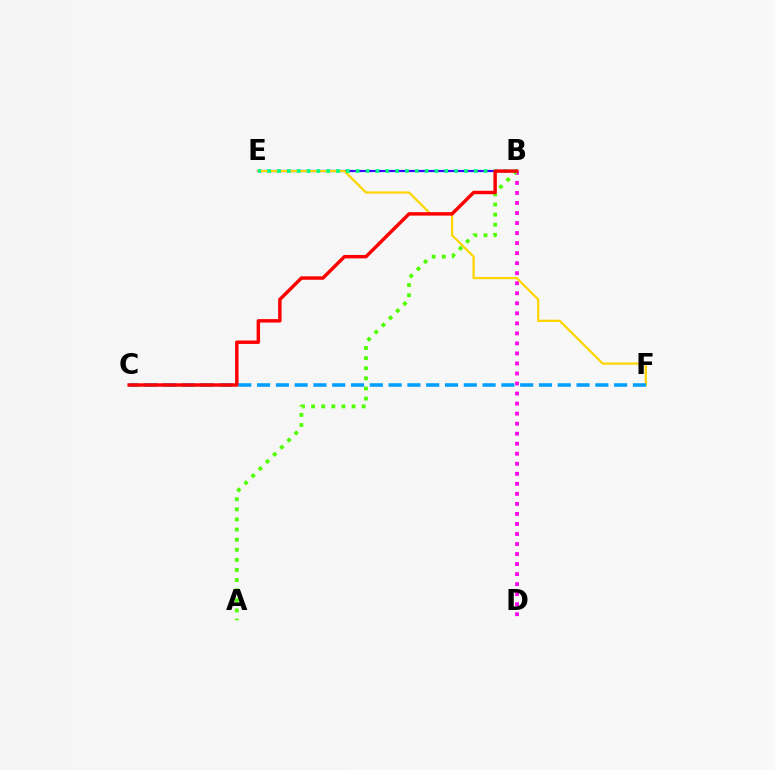{('B', 'D'): [{'color': '#ff00ed', 'line_style': 'dotted', 'thickness': 2.73}], ('B', 'E'): [{'color': '#3700ff', 'line_style': 'solid', 'thickness': 1.58}, {'color': '#00ff86', 'line_style': 'dotted', 'thickness': 2.67}], ('E', 'F'): [{'color': '#ffd500', 'line_style': 'solid', 'thickness': 1.62}], ('C', 'F'): [{'color': '#009eff', 'line_style': 'dashed', 'thickness': 2.55}], ('A', 'B'): [{'color': '#4fff00', 'line_style': 'dotted', 'thickness': 2.75}], ('B', 'C'): [{'color': '#ff0000', 'line_style': 'solid', 'thickness': 2.47}]}